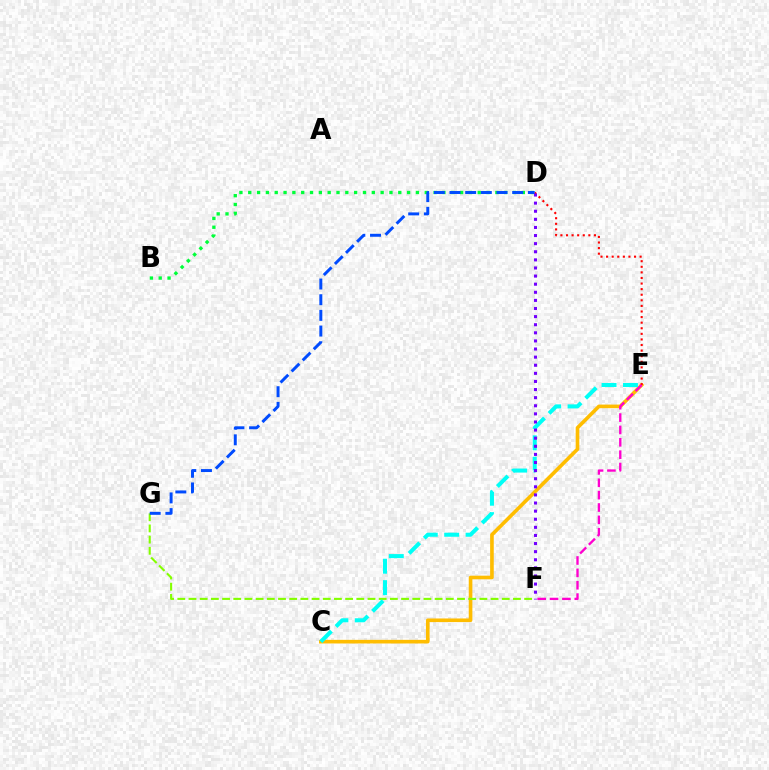{('C', 'E'): [{'color': '#ffbd00', 'line_style': 'solid', 'thickness': 2.61}, {'color': '#00fff6', 'line_style': 'dashed', 'thickness': 2.91}], ('F', 'G'): [{'color': '#84ff00', 'line_style': 'dashed', 'thickness': 1.52}], ('D', 'E'): [{'color': '#ff0000', 'line_style': 'dotted', 'thickness': 1.52}], ('B', 'D'): [{'color': '#00ff39', 'line_style': 'dotted', 'thickness': 2.4}], ('E', 'F'): [{'color': '#ff00cf', 'line_style': 'dashed', 'thickness': 1.68}], ('D', 'G'): [{'color': '#004bff', 'line_style': 'dashed', 'thickness': 2.13}], ('D', 'F'): [{'color': '#7200ff', 'line_style': 'dotted', 'thickness': 2.2}]}